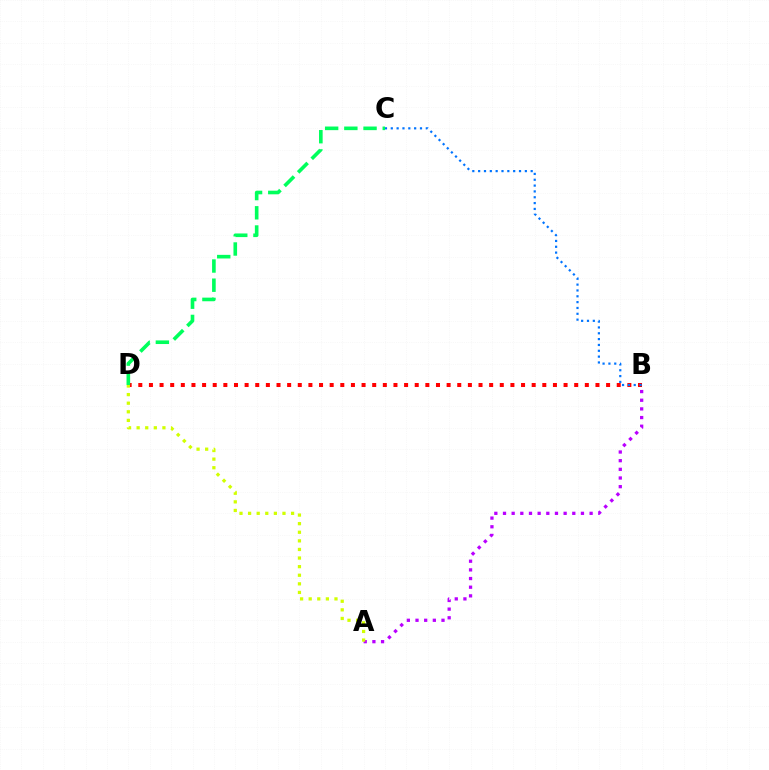{('A', 'B'): [{'color': '#b900ff', 'line_style': 'dotted', 'thickness': 2.35}], ('B', 'D'): [{'color': '#ff0000', 'line_style': 'dotted', 'thickness': 2.89}], ('B', 'C'): [{'color': '#0074ff', 'line_style': 'dotted', 'thickness': 1.59}], ('C', 'D'): [{'color': '#00ff5c', 'line_style': 'dashed', 'thickness': 2.61}], ('A', 'D'): [{'color': '#d1ff00', 'line_style': 'dotted', 'thickness': 2.34}]}